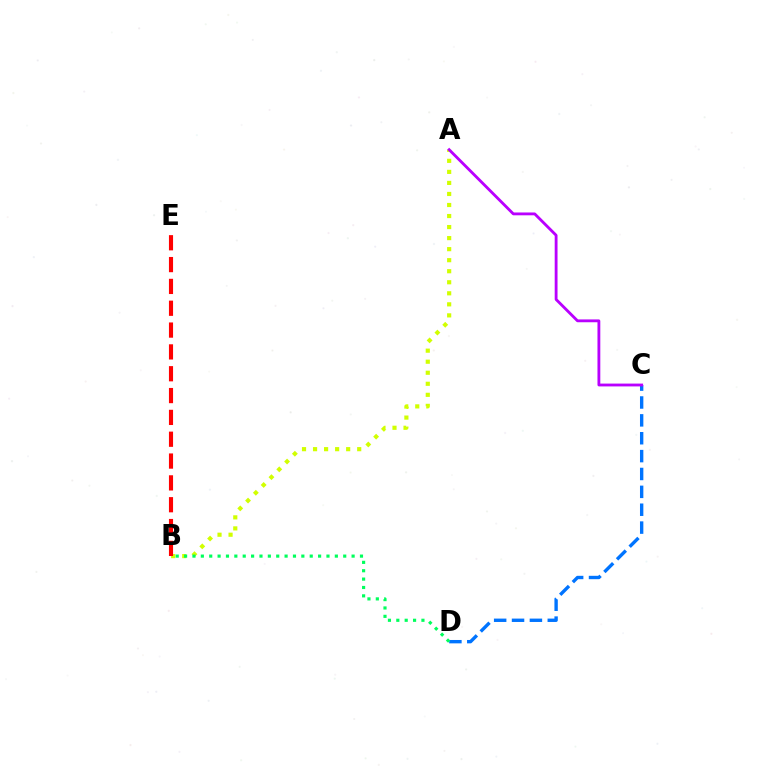{('C', 'D'): [{'color': '#0074ff', 'line_style': 'dashed', 'thickness': 2.43}], ('A', 'B'): [{'color': '#d1ff00', 'line_style': 'dotted', 'thickness': 3.0}], ('B', 'D'): [{'color': '#00ff5c', 'line_style': 'dotted', 'thickness': 2.28}], ('A', 'C'): [{'color': '#b900ff', 'line_style': 'solid', 'thickness': 2.04}], ('B', 'E'): [{'color': '#ff0000', 'line_style': 'dashed', 'thickness': 2.97}]}